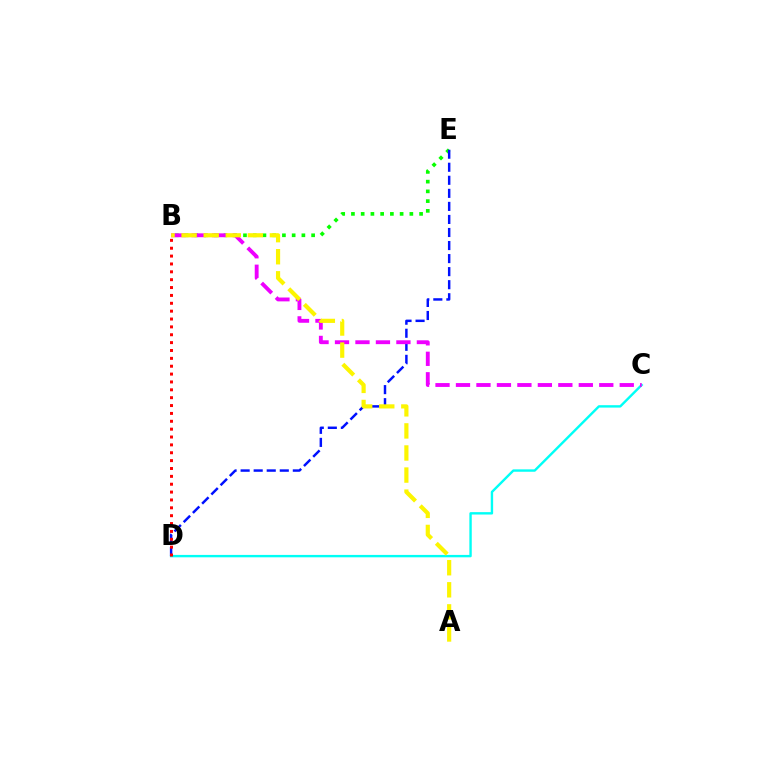{('B', 'E'): [{'color': '#08ff00', 'line_style': 'dotted', 'thickness': 2.65}], ('C', 'D'): [{'color': '#00fff6', 'line_style': 'solid', 'thickness': 1.72}], ('D', 'E'): [{'color': '#0010ff', 'line_style': 'dashed', 'thickness': 1.77}], ('B', 'C'): [{'color': '#ee00ff', 'line_style': 'dashed', 'thickness': 2.78}], ('B', 'D'): [{'color': '#ff0000', 'line_style': 'dotted', 'thickness': 2.14}], ('A', 'B'): [{'color': '#fcf500', 'line_style': 'dashed', 'thickness': 3.0}]}